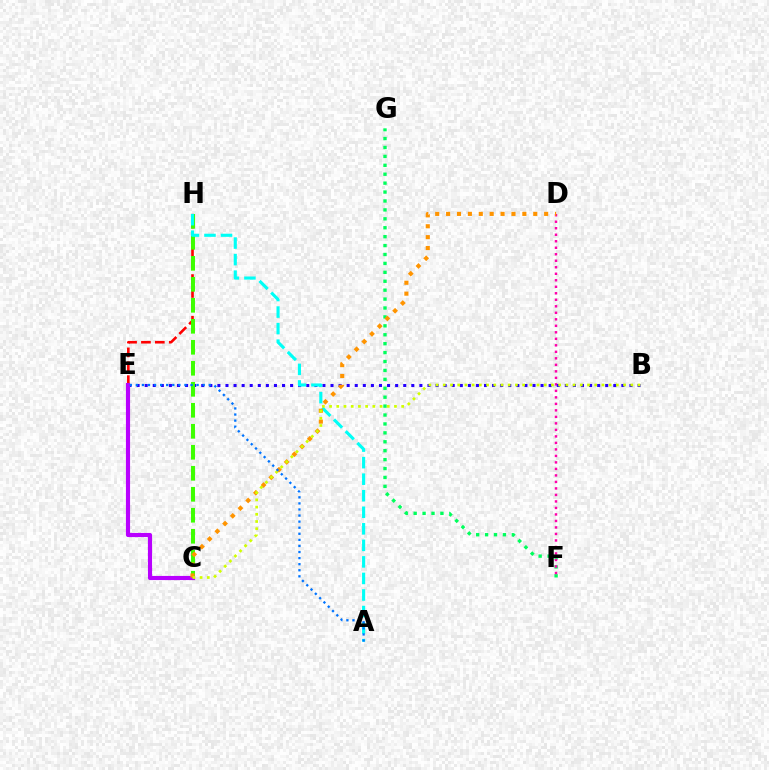{('F', 'G'): [{'color': '#00ff5c', 'line_style': 'dotted', 'thickness': 2.42}], ('D', 'F'): [{'color': '#ff00ac', 'line_style': 'dotted', 'thickness': 1.77}], ('E', 'H'): [{'color': '#ff0000', 'line_style': 'dashed', 'thickness': 1.89}], ('B', 'E'): [{'color': '#2500ff', 'line_style': 'dotted', 'thickness': 2.2}], ('C', 'H'): [{'color': '#3dff00', 'line_style': 'dashed', 'thickness': 2.85}], ('C', 'E'): [{'color': '#b900ff', 'line_style': 'solid', 'thickness': 2.98}], ('A', 'H'): [{'color': '#00fff6', 'line_style': 'dashed', 'thickness': 2.25}], ('C', 'D'): [{'color': '#ff9400', 'line_style': 'dotted', 'thickness': 2.96}], ('B', 'C'): [{'color': '#d1ff00', 'line_style': 'dotted', 'thickness': 1.96}], ('A', 'E'): [{'color': '#0074ff', 'line_style': 'dotted', 'thickness': 1.65}]}